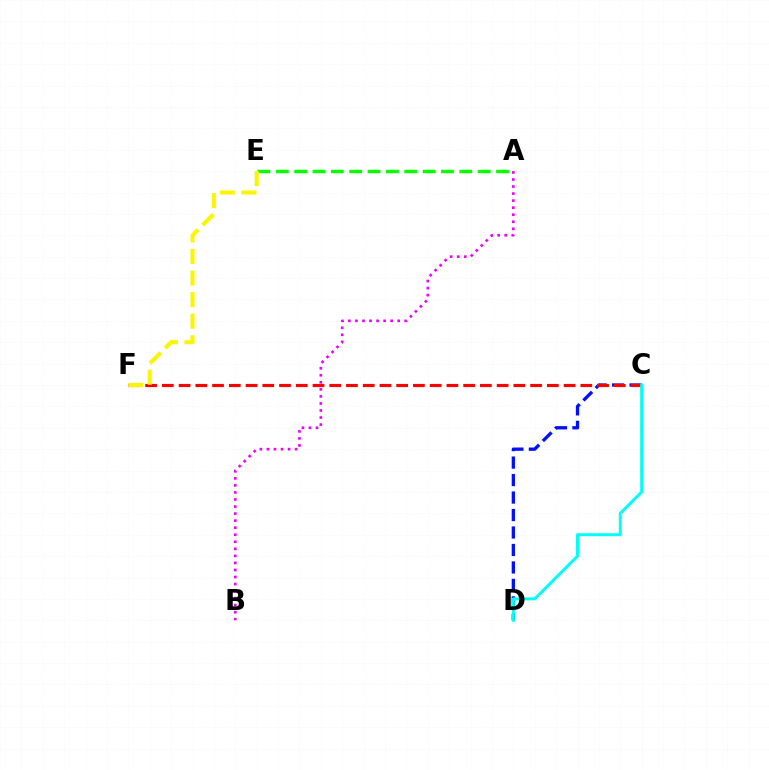{('C', 'D'): [{'color': '#0010ff', 'line_style': 'dashed', 'thickness': 2.37}, {'color': '#00fff6', 'line_style': 'solid', 'thickness': 2.16}], ('A', 'E'): [{'color': '#08ff00', 'line_style': 'dashed', 'thickness': 2.49}], ('C', 'F'): [{'color': '#ff0000', 'line_style': 'dashed', 'thickness': 2.27}], ('E', 'F'): [{'color': '#fcf500', 'line_style': 'dashed', 'thickness': 2.93}], ('A', 'B'): [{'color': '#ee00ff', 'line_style': 'dotted', 'thickness': 1.91}]}